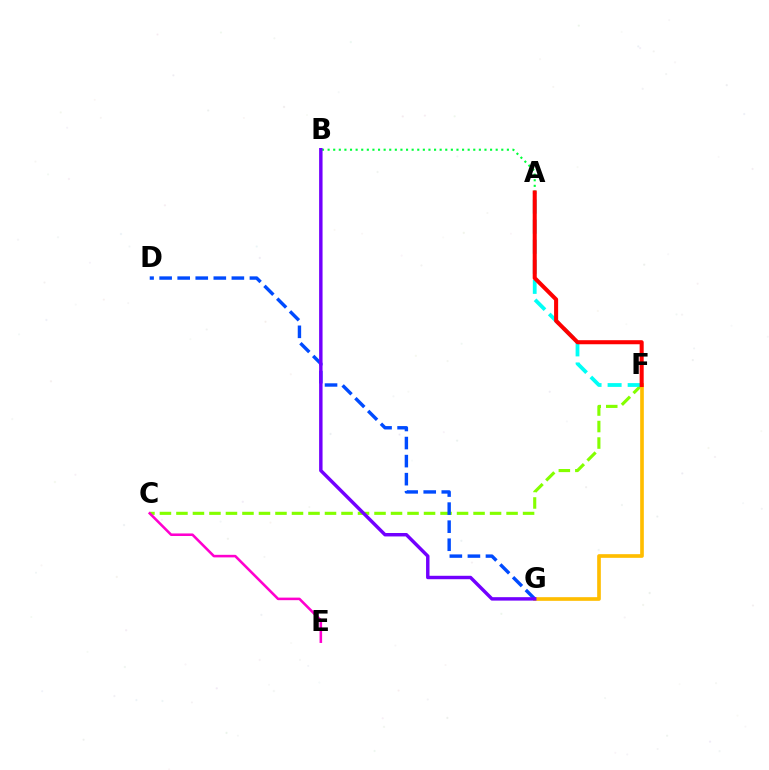{('C', 'F'): [{'color': '#84ff00', 'line_style': 'dashed', 'thickness': 2.24}], ('A', 'F'): [{'color': '#00fff6', 'line_style': 'dashed', 'thickness': 2.73}, {'color': '#ff0000', 'line_style': 'solid', 'thickness': 2.92}], ('F', 'G'): [{'color': '#ffbd00', 'line_style': 'solid', 'thickness': 2.64}], ('C', 'E'): [{'color': '#ff00cf', 'line_style': 'solid', 'thickness': 1.84}], ('D', 'G'): [{'color': '#004bff', 'line_style': 'dashed', 'thickness': 2.45}], ('A', 'B'): [{'color': '#00ff39', 'line_style': 'dotted', 'thickness': 1.52}], ('B', 'G'): [{'color': '#7200ff', 'line_style': 'solid', 'thickness': 2.47}]}